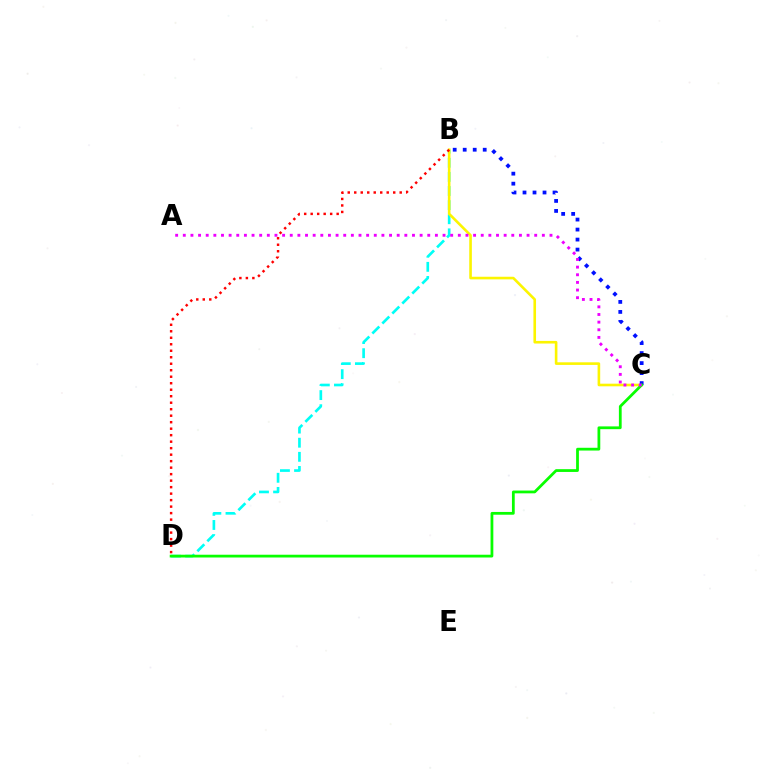{('B', 'D'): [{'color': '#00fff6', 'line_style': 'dashed', 'thickness': 1.92}, {'color': '#ff0000', 'line_style': 'dotted', 'thickness': 1.76}], ('B', 'C'): [{'color': '#fcf500', 'line_style': 'solid', 'thickness': 1.88}, {'color': '#0010ff', 'line_style': 'dotted', 'thickness': 2.72}], ('C', 'D'): [{'color': '#08ff00', 'line_style': 'solid', 'thickness': 2.0}], ('A', 'C'): [{'color': '#ee00ff', 'line_style': 'dotted', 'thickness': 2.08}]}